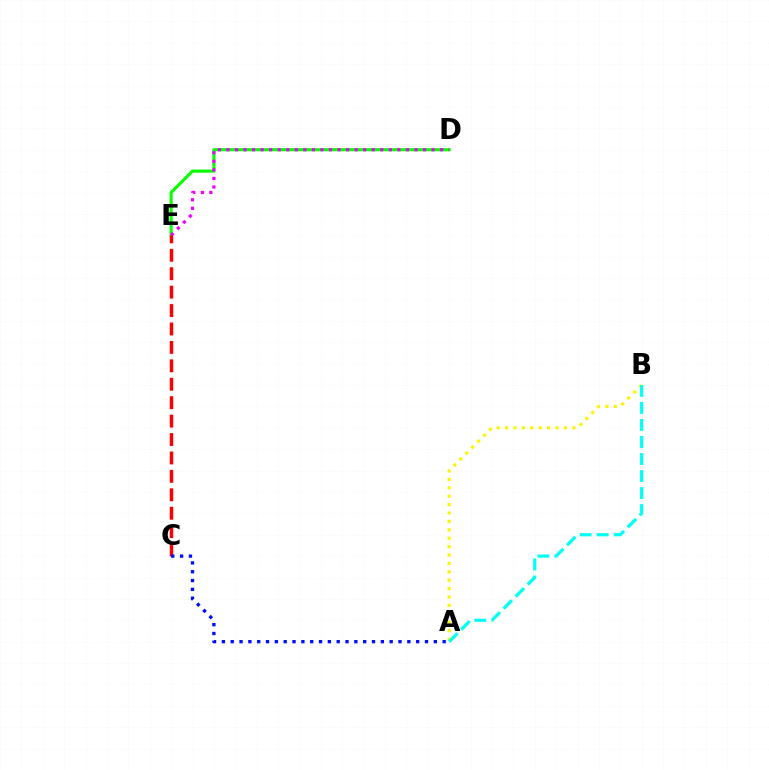{('A', 'B'): [{'color': '#fcf500', 'line_style': 'dotted', 'thickness': 2.28}, {'color': '#00fff6', 'line_style': 'dashed', 'thickness': 2.31}], ('D', 'E'): [{'color': '#08ff00', 'line_style': 'solid', 'thickness': 2.25}, {'color': '#ee00ff', 'line_style': 'dotted', 'thickness': 2.32}], ('C', 'E'): [{'color': '#ff0000', 'line_style': 'dashed', 'thickness': 2.5}], ('A', 'C'): [{'color': '#0010ff', 'line_style': 'dotted', 'thickness': 2.4}]}